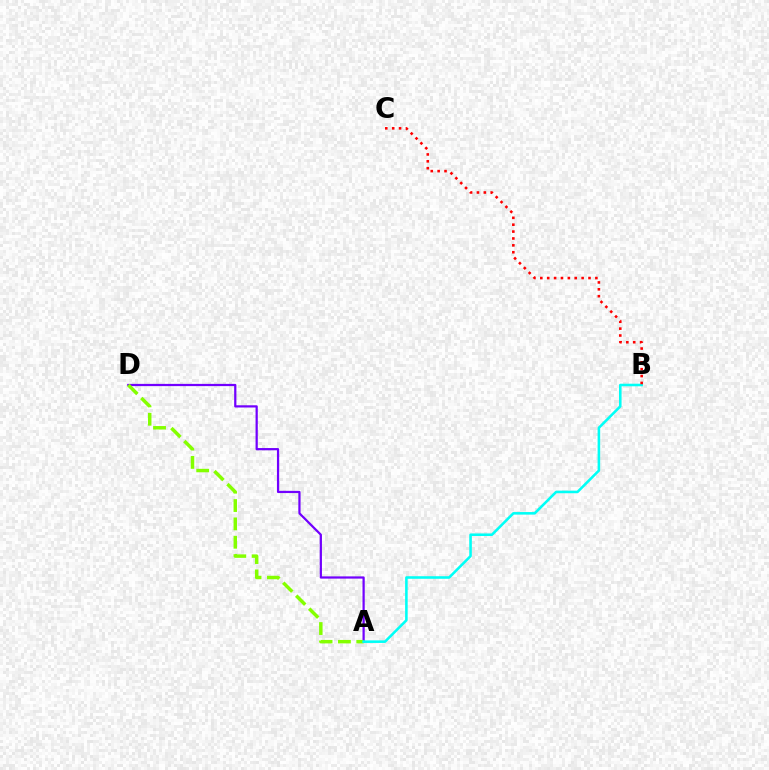{('A', 'D'): [{'color': '#7200ff', 'line_style': 'solid', 'thickness': 1.61}, {'color': '#84ff00', 'line_style': 'dashed', 'thickness': 2.49}], ('A', 'B'): [{'color': '#00fff6', 'line_style': 'solid', 'thickness': 1.85}], ('B', 'C'): [{'color': '#ff0000', 'line_style': 'dotted', 'thickness': 1.87}]}